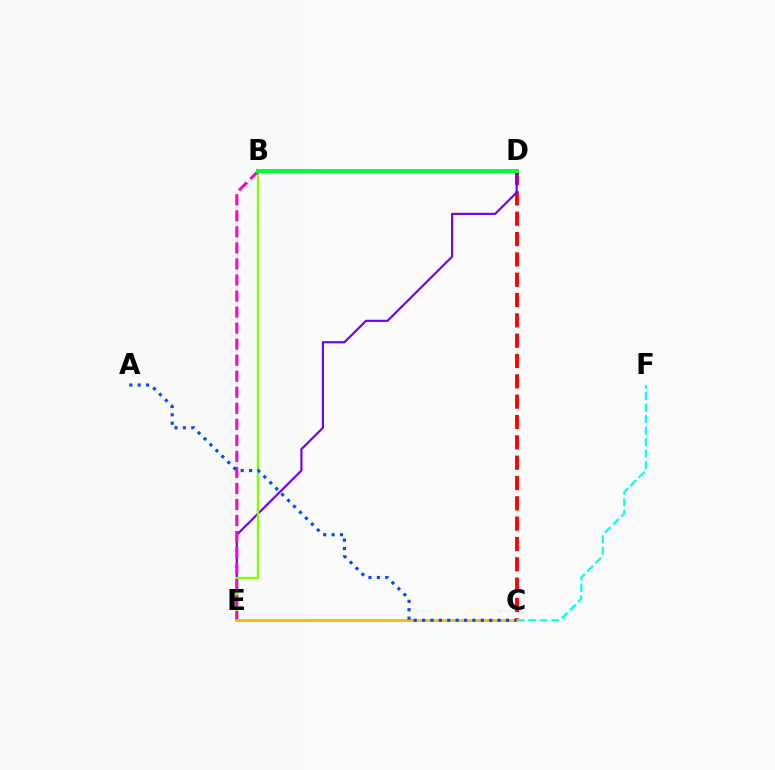{('C', 'D'): [{'color': '#ff0000', 'line_style': 'dashed', 'thickness': 2.76}], ('D', 'E'): [{'color': '#7200ff', 'line_style': 'solid', 'thickness': 1.55}], ('B', 'E'): [{'color': '#84ff00', 'line_style': 'solid', 'thickness': 1.76}, {'color': '#ff00cf', 'line_style': 'dashed', 'thickness': 2.18}], ('C', 'F'): [{'color': '#00fff6', 'line_style': 'dashed', 'thickness': 1.56}], ('C', 'E'): [{'color': '#ffbd00', 'line_style': 'solid', 'thickness': 2.16}], ('B', 'D'): [{'color': '#00ff39', 'line_style': 'solid', 'thickness': 2.88}], ('A', 'C'): [{'color': '#004bff', 'line_style': 'dotted', 'thickness': 2.28}]}